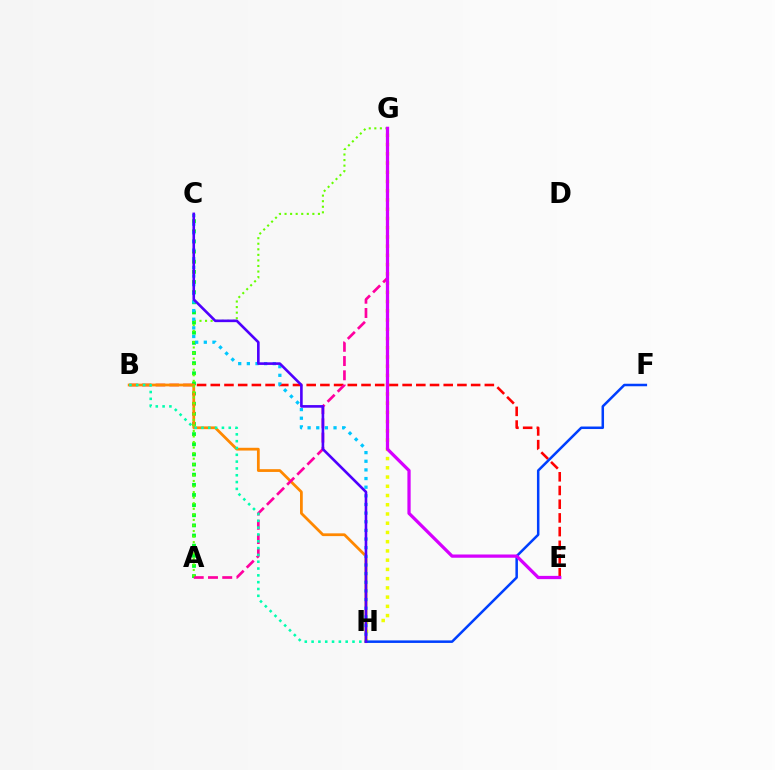{('A', 'C'): [{'color': '#00ff27', 'line_style': 'dotted', 'thickness': 2.76}], ('B', 'E'): [{'color': '#ff0000', 'line_style': 'dashed', 'thickness': 1.86}], ('B', 'H'): [{'color': '#ff8800', 'line_style': 'solid', 'thickness': 1.99}, {'color': '#00ffaf', 'line_style': 'dotted', 'thickness': 1.85}], ('G', 'H'): [{'color': '#eeff00', 'line_style': 'dotted', 'thickness': 2.51}], ('A', 'G'): [{'color': '#ff00a0', 'line_style': 'dashed', 'thickness': 1.94}, {'color': '#66ff00', 'line_style': 'dotted', 'thickness': 1.51}], ('C', 'H'): [{'color': '#00c7ff', 'line_style': 'dotted', 'thickness': 2.35}, {'color': '#4f00ff', 'line_style': 'solid', 'thickness': 1.89}], ('F', 'H'): [{'color': '#003fff', 'line_style': 'solid', 'thickness': 1.81}], ('E', 'G'): [{'color': '#d600ff', 'line_style': 'solid', 'thickness': 2.34}]}